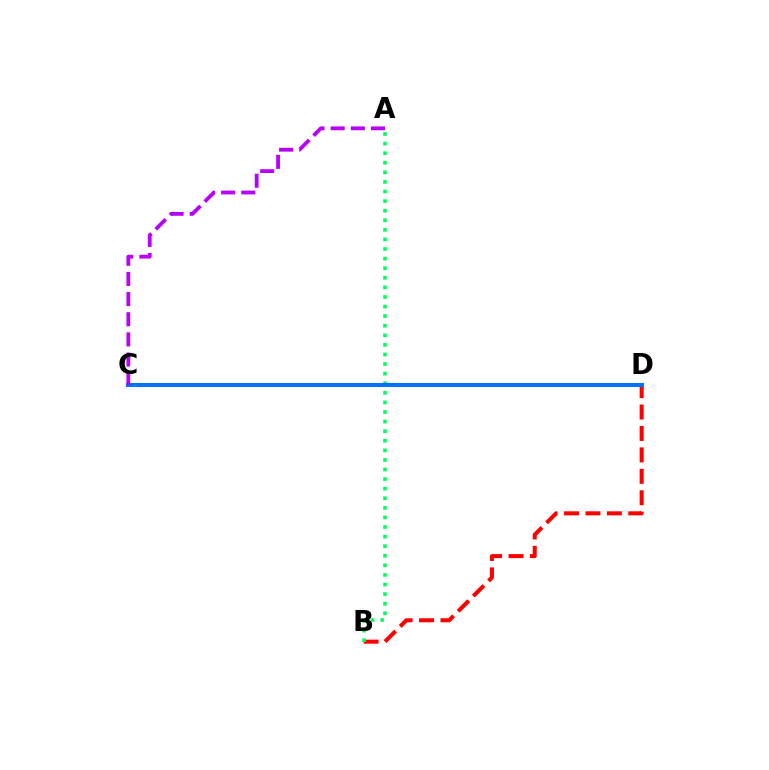{('B', 'D'): [{'color': '#ff0000', 'line_style': 'dashed', 'thickness': 2.91}], ('A', 'B'): [{'color': '#00ff5c', 'line_style': 'dotted', 'thickness': 2.6}], ('C', 'D'): [{'color': '#d1ff00', 'line_style': 'dotted', 'thickness': 1.52}, {'color': '#0074ff', 'line_style': 'solid', 'thickness': 2.89}], ('A', 'C'): [{'color': '#b900ff', 'line_style': 'dashed', 'thickness': 2.74}]}